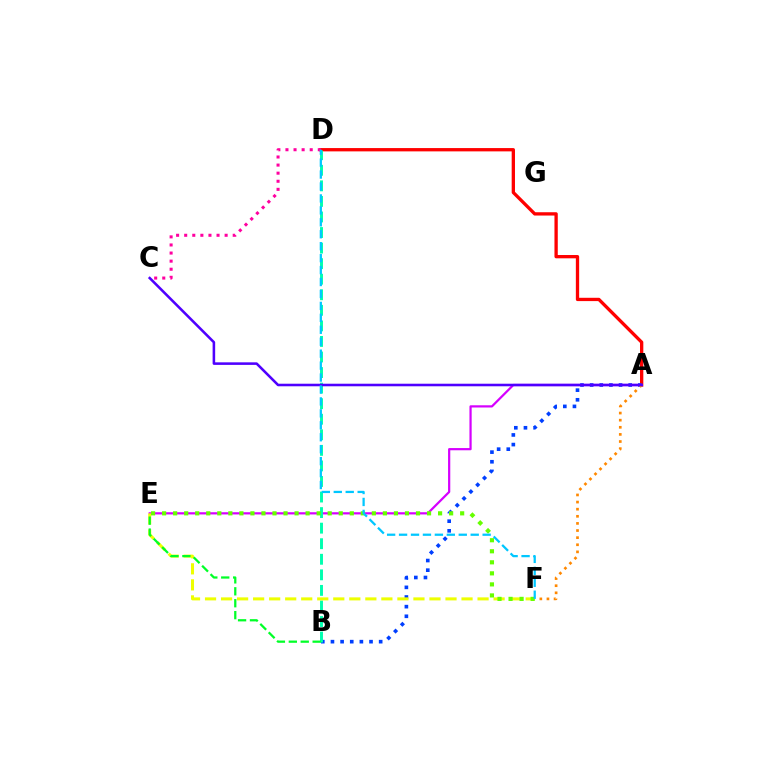{('A', 'D'): [{'color': '#ff0000', 'line_style': 'solid', 'thickness': 2.38}], ('A', 'B'): [{'color': '#003fff', 'line_style': 'dotted', 'thickness': 2.62}], ('A', 'E'): [{'color': '#d600ff', 'line_style': 'solid', 'thickness': 1.6}], ('B', 'D'): [{'color': '#00ffaf', 'line_style': 'dashed', 'thickness': 2.11}], ('A', 'F'): [{'color': '#ff8800', 'line_style': 'dotted', 'thickness': 1.93}], ('A', 'C'): [{'color': '#4f00ff', 'line_style': 'solid', 'thickness': 1.84}], ('C', 'D'): [{'color': '#ff00a0', 'line_style': 'dotted', 'thickness': 2.2}], ('E', 'F'): [{'color': '#eeff00', 'line_style': 'dashed', 'thickness': 2.18}, {'color': '#66ff00', 'line_style': 'dotted', 'thickness': 3.0}], ('B', 'E'): [{'color': '#00ff27', 'line_style': 'dashed', 'thickness': 1.62}], ('D', 'F'): [{'color': '#00c7ff', 'line_style': 'dashed', 'thickness': 1.62}]}